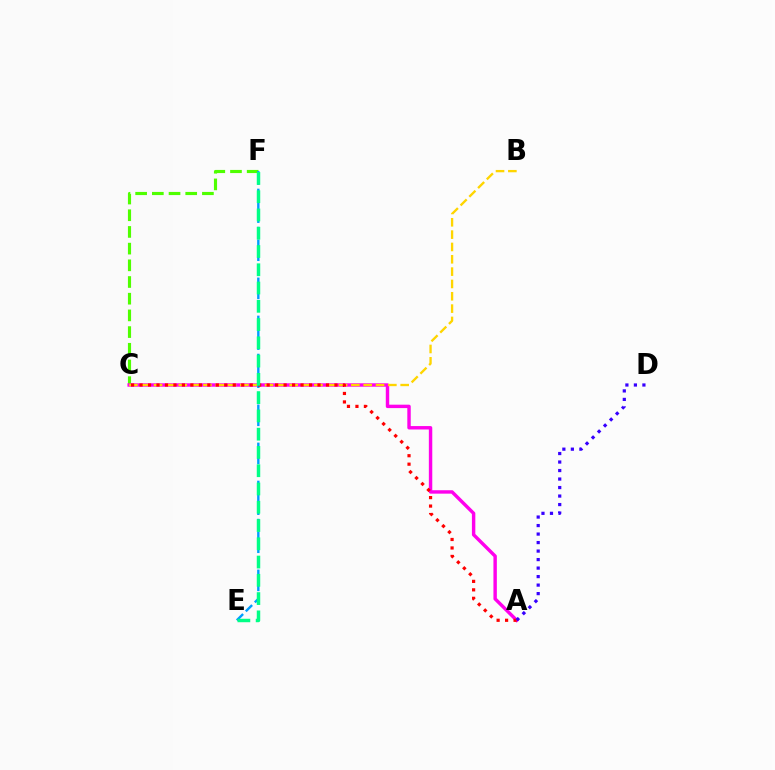{('C', 'F'): [{'color': '#4fff00', 'line_style': 'dashed', 'thickness': 2.27}], ('A', 'C'): [{'color': '#ff00ed', 'line_style': 'solid', 'thickness': 2.46}, {'color': '#ff0000', 'line_style': 'dotted', 'thickness': 2.3}], ('B', 'C'): [{'color': '#ffd500', 'line_style': 'dashed', 'thickness': 1.68}], ('E', 'F'): [{'color': '#009eff', 'line_style': 'dashed', 'thickness': 1.72}, {'color': '#00ff86', 'line_style': 'dashed', 'thickness': 2.48}], ('A', 'D'): [{'color': '#3700ff', 'line_style': 'dotted', 'thickness': 2.31}]}